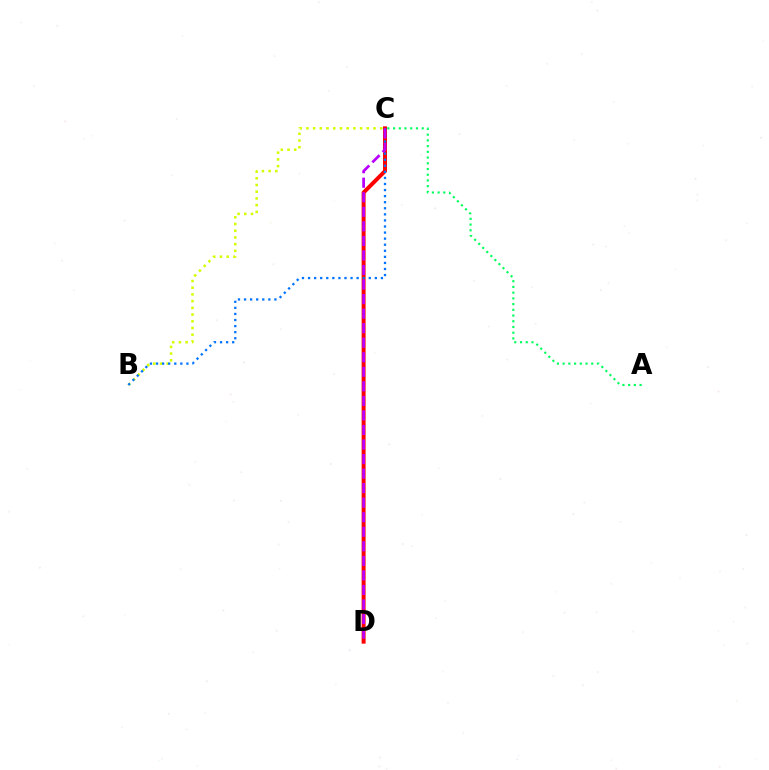{('C', 'D'): [{'color': '#ff0000', 'line_style': 'solid', 'thickness': 2.86}, {'color': '#b900ff', 'line_style': 'dashed', 'thickness': 1.98}], ('B', 'C'): [{'color': '#d1ff00', 'line_style': 'dotted', 'thickness': 1.82}, {'color': '#0074ff', 'line_style': 'dotted', 'thickness': 1.65}], ('A', 'C'): [{'color': '#00ff5c', 'line_style': 'dotted', 'thickness': 1.55}]}